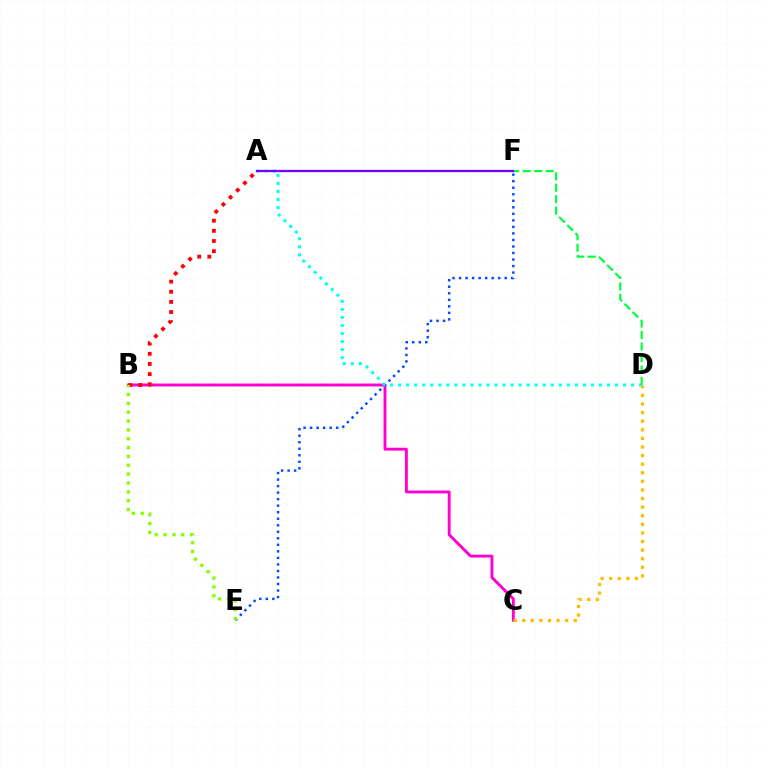{('B', 'C'): [{'color': '#ff00cf', 'line_style': 'solid', 'thickness': 2.08}], ('E', 'F'): [{'color': '#004bff', 'line_style': 'dotted', 'thickness': 1.77}], ('C', 'D'): [{'color': '#ffbd00', 'line_style': 'dotted', 'thickness': 2.34}], ('A', 'B'): [{'color': '#ff0000', 'line_style': 'dotted', 'thickness': 2.75}], ('A', 'D'): [{'color': '#00fff6', 'line_style': 'dotted', 'thickness': 2.18}], ('D', 'F'): [{'color': '#00ff39', 'line_style': 'dashed', 'thickness': 1.56}], ('A', 'F'): [{'color': '#7200ff', 'line_style': 'solid', 'thickness': 1.63}], ('B', 'E'): [{'color': '#84ff00', 'line_style': 'dotted', 'thickness': 2.4}]}